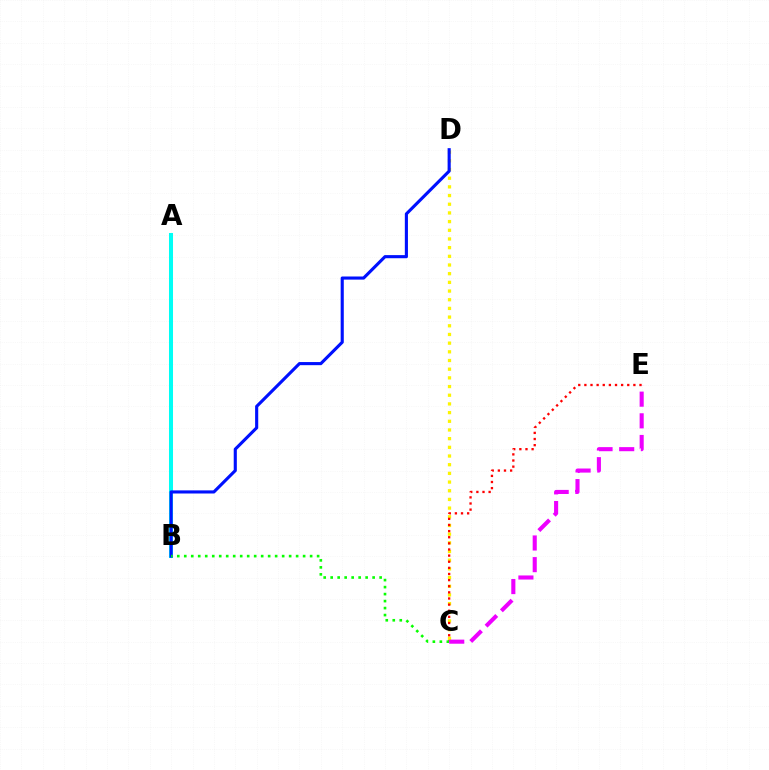{('C', 'D'): [{'color': '#fcf500', 'line_style': 'dotted', 'thickness': 2.36}], ('A', 'B'): [{'color': '#00fff6', 'line_style': 'solid', 'thickness': 2.89}], ('B', 'D'): [{'color': '#0010ff', 'line_style': 'solid', 'thickness': 2.24}], ('C', 'E'): [{'color': '#ff0000', 'line_style': 'dotted', 'thickness': 1.66}, {'color': '#ee00ff', 'line_style': 'dashed', 'thickness': 2.94}], ('B', 'C'): [{'color': '#08ff00', 'line_style': 'dotted', 'thickness': 1.9}]}